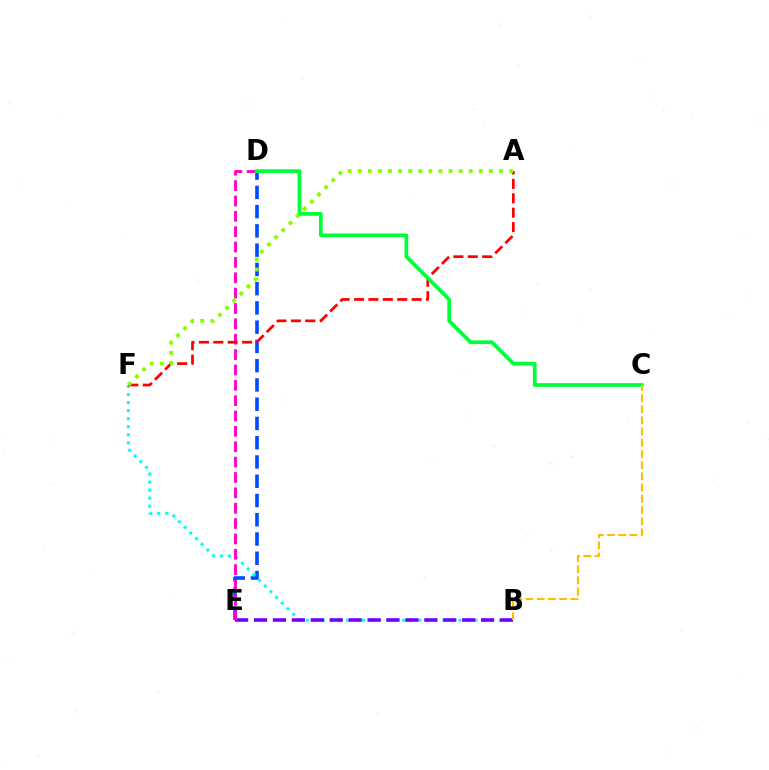{('D', 'E'): [{'color': '#004bff', 'line_style': 'dashed', 'thickness': 2.62}, {'color': '#ff00cf', 'line_style': 'dashed', 'thickness': 2.09}], ('B', 'F'): [{'color': '#00fff6', 'line_style': 'dotted', 'thickness': 2.18}], ('B', 'E'): [{'color': '#7200ff', 'line_style': 'dashed', 'thickness': 2.57}], ('A', 'F'): [{'color': '#ff0000', 'line_style': 'dashed', 'thickness': 1.96}, {'color': '#84ff00', 'line_style': 'dotted', 'thickness': 2.74}], ('C', 'D'): [{'color': '#00ff39', 'line_style': 'solid', 'thickness': 2.67}], ('B', 'C'): [{'color': '#ffbd00', 'line_style': 'dashed', 'thickness': 1.52}]}